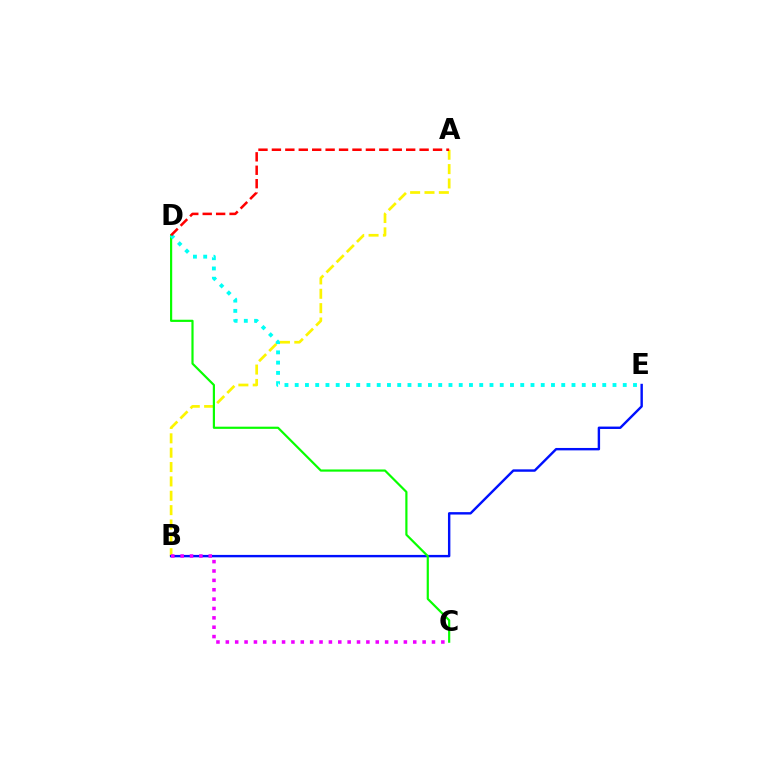{('A', 'B'): [{'color': '#fcf500', 'line_style': 'dashed', 'thickness': 1.95}], ('B', 'E'): [{'color': '#0010ff', 'line_style': 'solid', 'thickness': 1.73}], ('C', 'D'): [{'color': '#08ff00', 'line_style': 'solid', 'thickness': 1.57}], ('D', 'E'): [{'color': '#00fff6', 'line_style': 'dotted', 'thickness': 2.79}], ('B', 'C'): [{'color': '#ee00ff', 'line_style': 'dotted', 'thickness': 2.55}], ('A', 'D'): [{'color': '#ff0000', 'line_style': 'dashed', 'thickness': 1.82}]}